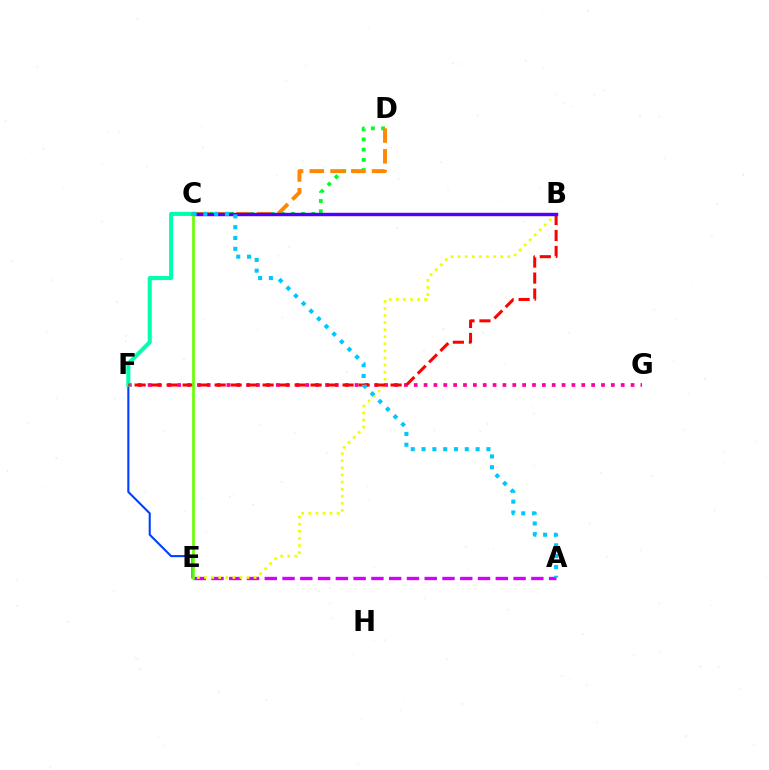{('A', 'E'): [{'color': '#d600ff', 'line_style': 'dashed', 'thickness': 2.41}], ('F', 'G'): [{'color': '#ff00a0', 'line_style': 'dotted', 'thickness': 2.68}], ('E', 'F'): [{'color': '#003fff', 'line_style': 'solid', 'thickness': 1.5}], ('C', 'F'): [{'color': '#00ffaf', 'line_style': 'solid', 'thickness': 2.93}], ('B', 'E'): [{'color': '#eeff00', 'line_style': 'dotted', 'thickness': 1.93}], ('C', 'D'): [{'color': '#00ff27', 'line_style': 'dotted', 'thickness': 2.77}, {'color': '#ff8800', 'line_style': 'dashed', 'thickness': 2.82}], ('B', 'F'): [{'color': '#ff0000', 'line_style': 'dashed', 'thickness': 2.17}], ('B', 'C'): [{'color': '#4f00ff', 'line_style': 'solid', 'thickness': 2.45}], ('C', 'E'): [{'color': '#66ff00', 'line_style': 'solid', 'thickness': 1.93}], ('A', 'C'): [{'color': '#00c7ff', 'line_style': 'dotted', 'thickness': 2.94}]}